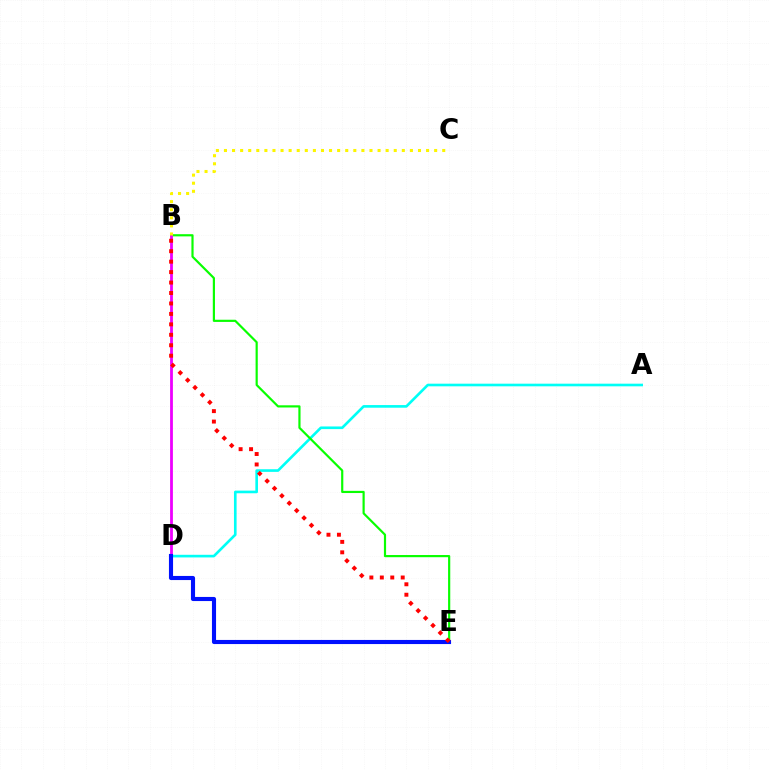{('A', 'D'): [{'color': '#00fff6', 'line_style': 'solid', 'thickness': 1.9}], ('B', 'E'): [{'color': '#08ff00', 'line_style': 'solid', 'thickness': 1.57}, {'color': '#ff0000', 'line_style': 'dotted', 'thickness': 2.84}], ('B', 'D'): [{'color': '#ee00ff', 'line_style': 'solid', 'thickness': 2.01}], ('B', 'C'): [{'color': '#fcf500', 'line_style': 'dotted', 'thickness': 2.2}], ('D', 'E'): [{'color': '#0010ff', 'line_style': 'solid', 'thickness': 2.96}]}